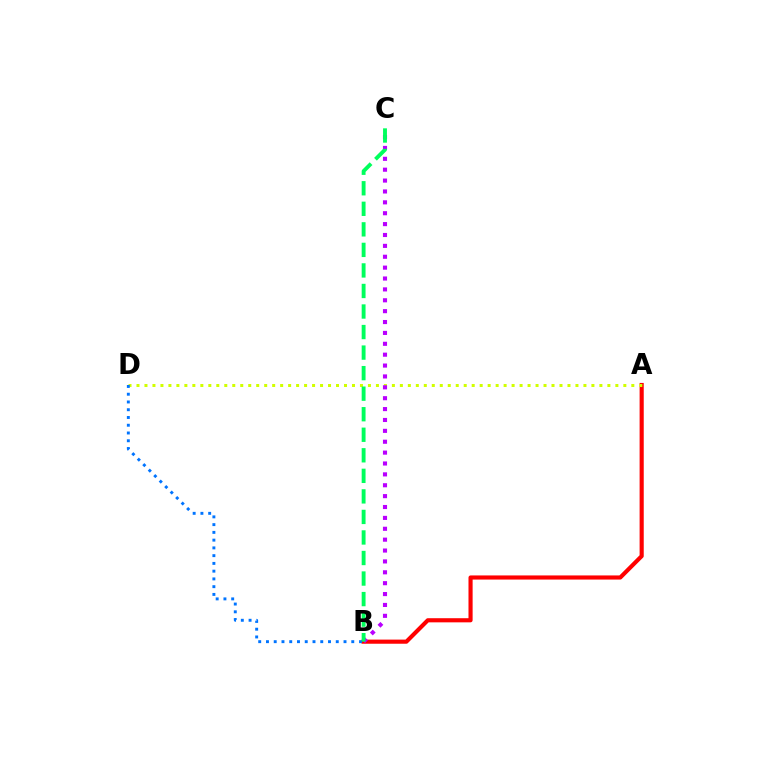{('A', 'B'): [{'color': '#ff0000', 'line_style': 'solid', 'thickness': 2.98}], ('A', 'D'): [{'color': '#d1ff00', 'line_style': 'dotted', 'thickness': 2.17}], ('B', 'C'): [{'color': '#b900ff', 'line_style': 'dotted', 'thickness': 2.96}, {'color': '#00ff5c', 'line_style': 'dashed', 'thickness': 2.79}], ('B', 'D'): [{'color': '#0074ff', 'line_style': 'dotted', 'thickness': 2.11}]}